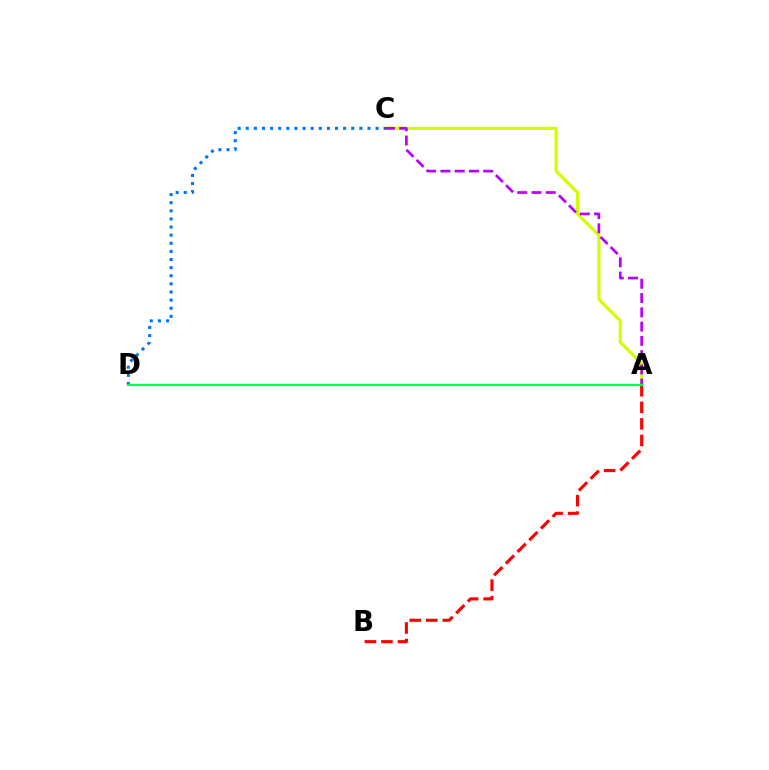{('A', 'C'): [{'color': '#d1ff00', 'line_style': 'solid', 'thickness': 2.29}, {'color': '#b900ff', 'line_style': 'dashed', 'thickness': 1.94}], ('C', 'D'): [{'color': '#0074ff', 'line_style': 'dotted', 'thickness': 2.21}], ('A', 'B'): [{'color': '#ff0000', 'line_style': 'dashed', 'thickness': 2.25}], ('A', 'D'): [{'color': '#00ff5c', 'line_style': 'solid', 'thickness': 1.59}]}